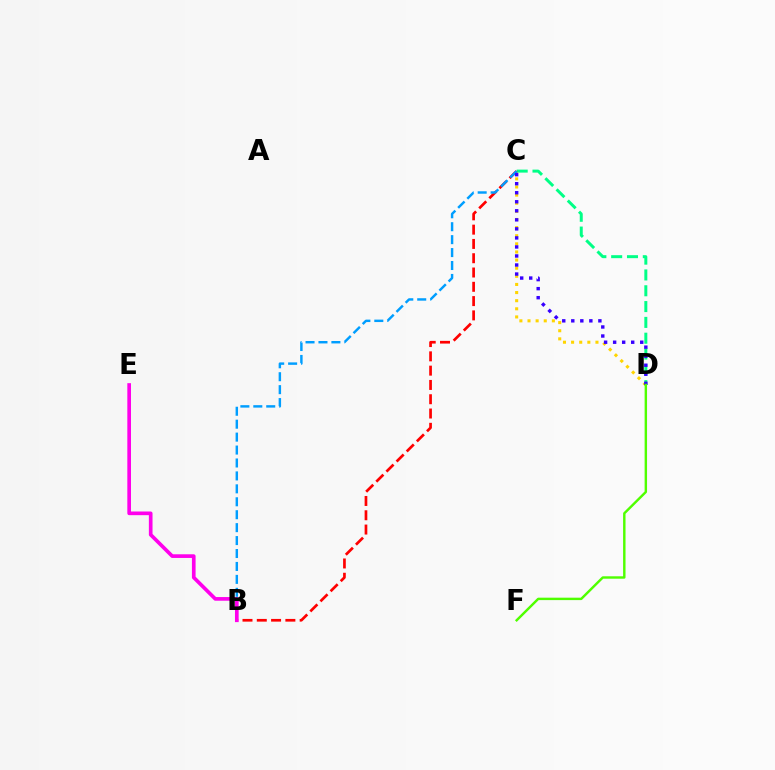{('C', 'D'): [{'color': '#ffd500', 'line_style': 'dotted', 'thickness': 2.21}, {'color': '#00ff86', 'line_style': 'dashed', 'thickness': 2.15}, {'color': '#3700ff', 'line_style': 'dotted', 'thickness': 2.45}], ('B', 'C'): [{'color': '#ff0000', 'line_style': 'dashed', 'thickness': 1.94}, {'color': '#009eff', 'line_style': 'dashed', 'thickness': 1.76}], ('B', 'E'): [{'color': '#ff00ed', 'line_style': 'solid', 'thickness': 2.64}], ('D', 'F'): [{'color': '#4fff00', 'line_style': 'solid', 'thickness': 1.74}]}